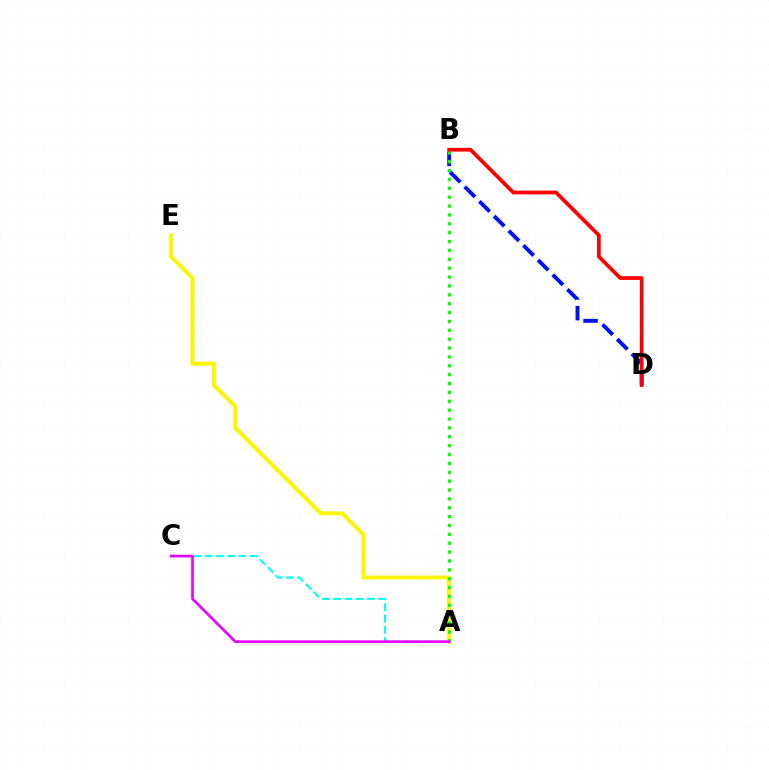{('A', 'C'): [{'color': '#00fff6', 'line_style': 'dashed', 'thickness': 1.53}, {'color': '#ee00ff', 'line_style': 'solid', 'thickness': 1.92}], ('A', 'E'): [{'color': '#fcf500', 'line_style': 'solid', 'thickness': 2.85}], ('B', 'D'): [{'color': '#0010ff', 'line_style': 'dashed', 'thickness': 2.82}, {'color': '#ff0000', 'line_style': 'solid', 'thickness': 2.69}], ('A', 'B'): [{'color': '#08ff00', 'line_style': 'dotted', 'thickness': 2.41}]}